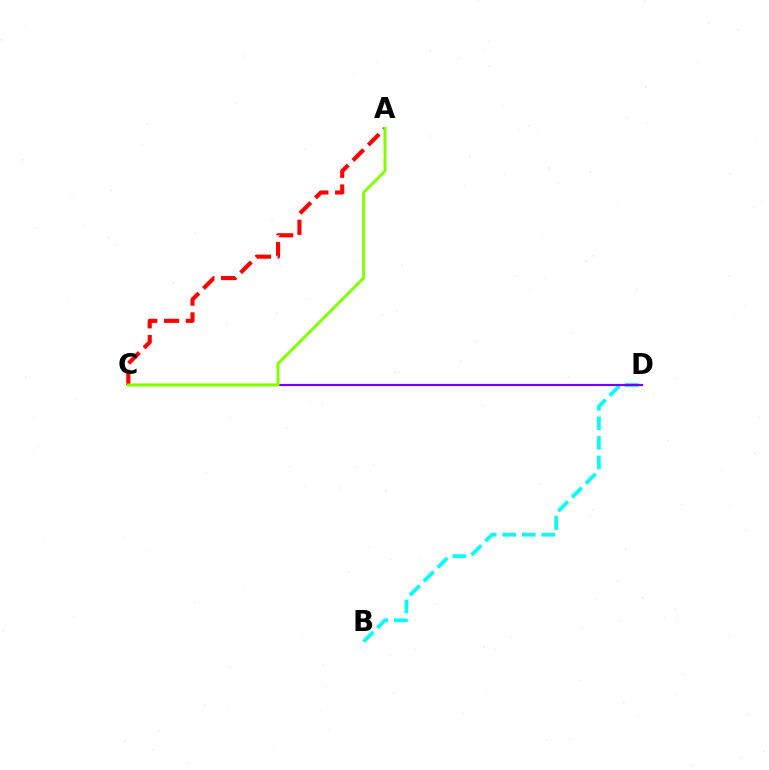{('B', 'D'): [{'color': '#00fff6', 'line_style': 'dashed', 'thickness': 2.66}], ('C', 'D'): [{'color': '#7200ff', 'line_style': 'solid', 'thickness': 1.56}], ('A', 'C'): [{'color': '#ff0000', 'line_style': 'dashed', 'thickness': 2.96}, {'color': '#84ff00', 'line_style': 'solid', 'thickness': 2.14}]}